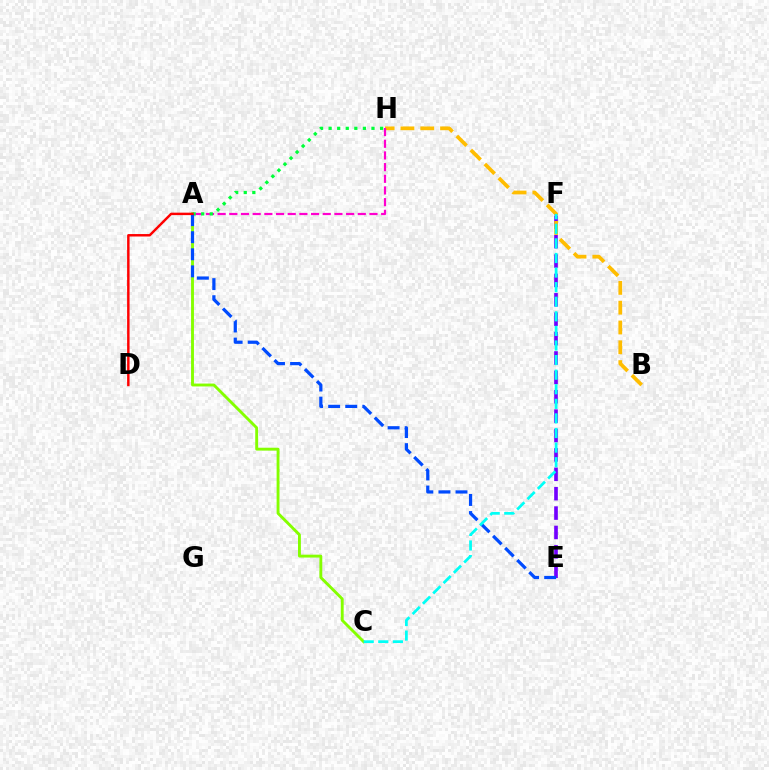{('E', 'F'): [{'color': '#7200ff', 'line_style': 'dashed', 'thickness': 2.63}], ('A', 'C'): [{'color': '#84ff00', 'line_style': 'solid', 'thickness': 2.08}], ('B', 'H'): [{'color': '#ffbd00', 'line_style': 'dashed', 'thickness': 2.69}], ('A', 'H'): [{'color': '#ff00cf', 'line_style': 'dashed', 'thickness': 1.59}, {'color': '#00ff39', 'line_style': 'dotted', 'thickness': 2.33}], ('A', 'E'): [{'color': '#004bff', 'line_style': 'dashed', 'thickness': 2.32}], ('C', 'F'): [{'color': '#00fff6', 'line_style': 'dashed', 'thickness': 1.98}], ('A', 'D'): [{'color': '#ff0000', 'line_style': 'solid', 'thickness': 1.76}]}